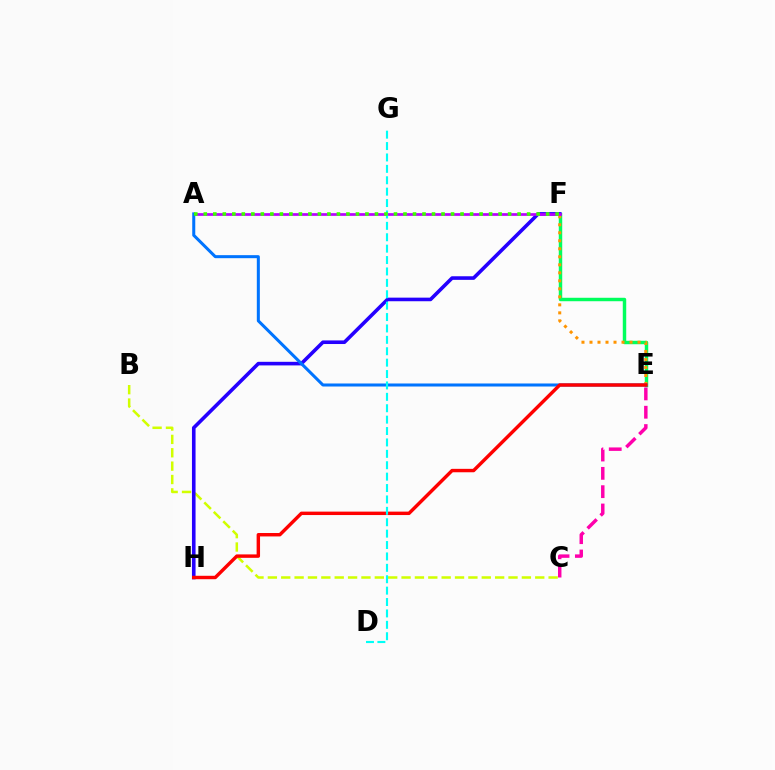{('E', 'F'): [{'color': '#00ff5c', 'line_style': 'solid', 'thickness': 2.48}, {'color': '#ff9400', 'line_style': 'dotted', 'thickness': 2.18}], ('B', 'C'): [{'color': '#d1ff00', 'line_style': 'dashed', 'thickness': 1.82}], ('F', 'H'): [{'color': '#2500ff', 'line_style': 'solid', 'thickness': 2.59}], ('A', 'F'): [{'color': '#b900ff', 'line_style': 'solid', 'thickness': 1.95}, {'color': '#3dff00', 'line_style': 'dotted', 'thickness': 2.58}], ('A', 'E'): [{'color': '#0074ff', 'line_style': 'solid', 'thickness': 2.18}], ('E', 'H'): [{'color': '#ff0000', 'line_style': 'solid', 'thickness': 2.46}], ('D', 'G'): [{'color': '#00fff6', 'line_style': 'dashed', 'thickness': 1.55}], ('C', 'E'): [{'color': '#ff00ac', 'line_style': 'dashed', 'thickness': 2.49}]}